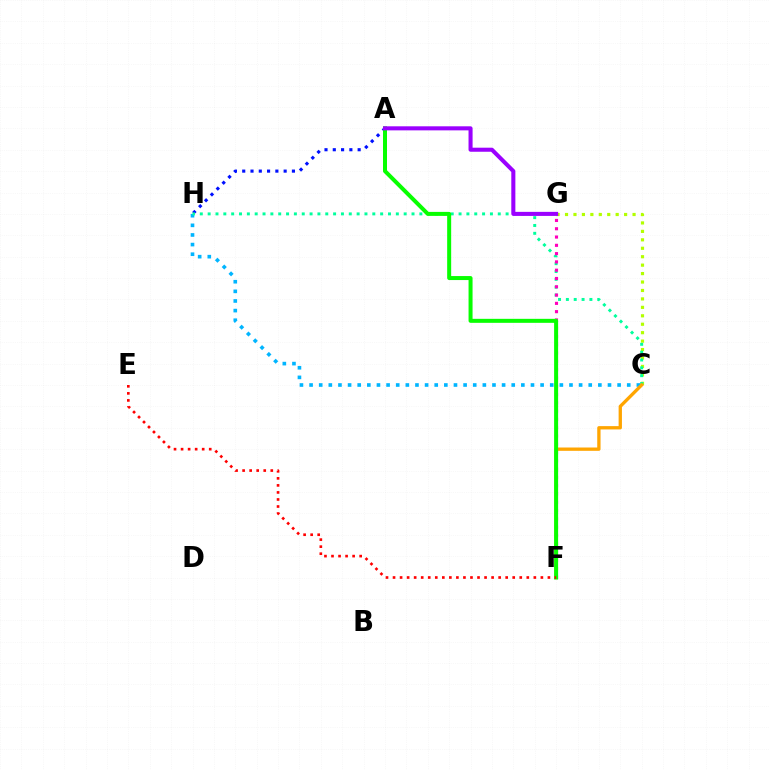{('C', 'H'): [{'color': '#00b5ff', 'line_style': 'dotted', 'thickness': 2.62}, {'color': '#00ff9d', 'line_style': 'dotted', 'thickness': 2.13}], ('C', 'G'): [{'color': '#b3ff00', 'line_style': 'dotted', 'thickness': 2.29}], ('A', 'H'): [{'color': '#0010ff', 'line_style': 'dotted', 'thickness': 2.25}], ('F', 'G'): [{'color': '#ff00bd', 'line_style': 'dotted', 'thickness': 2.25}], ('C', 'F'): [{'color': '#ffa500', 'line_style': 'solid', 'thickness': 2.38}], ('A', 'F'): [{'color': '#08ff00', 'line_style': 'solid', 'thickness': 2.88}], ('E', 'F'): [{'color': '#ff0000', 'line_style': 'dotted', 'thickness': 1.91}], ('A', 'G'): [{'color': '#9b00ff', 'line_style': 'solid', 'thickness': 2.92}]}